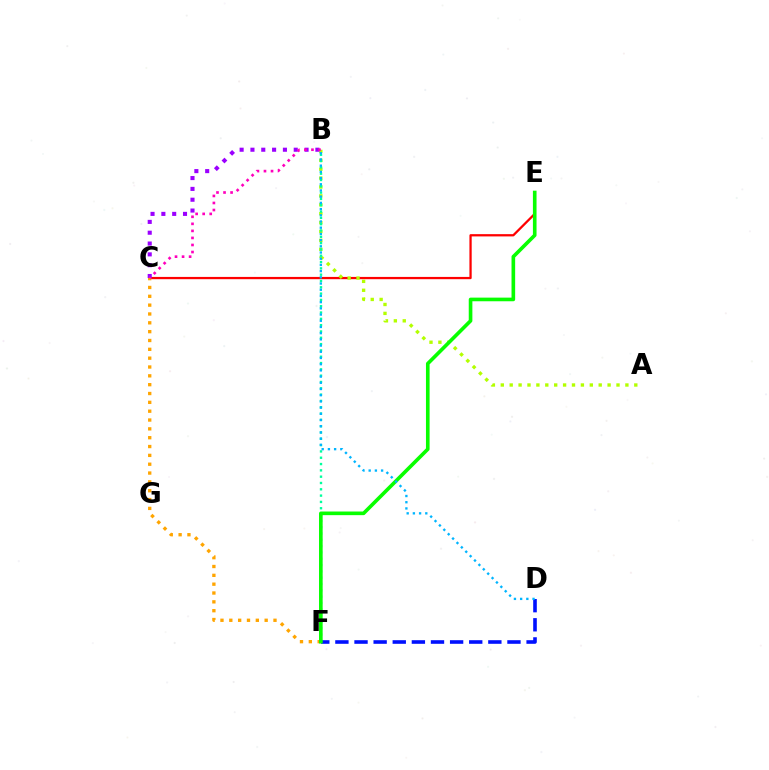{('C', 'E'): [{'color': '#ff0000', 'line_style': 'solid', 'thickness': 1.63}], ('A', 'B'): [{'color': '#b3ff00', 'line_style': 'dotted', 'thickness': 2.42}], ('C', 'F'): [{'color': '#ffa500', 'line_style': 'dotted', 'thickness': 2.4}], ('D', 'F'): [{'color': '#0010ff', 'line_style': 'dashed', 'thickness': 2.6}], ('B', 'C'): [{'color': '#9b00ff', 'line_style': 'dotted', 'thickness': 2.94}, {'color': '#ff00bd', 'line_style': 'dotted', 'thickness': 1.91}], ('B', 'F'): [{'color': '#00ff9d', 'line_style': 'dotted', 'thickness': 1.72}], ('E', 'F'): [{'color': '#08ff00', 'line_style': 'solid', 'thickness': 2.62}], ('B', 'D'): [{'color': '#00b5ff', 'line_style': 'dotted', 'thickness': 1.69}]}